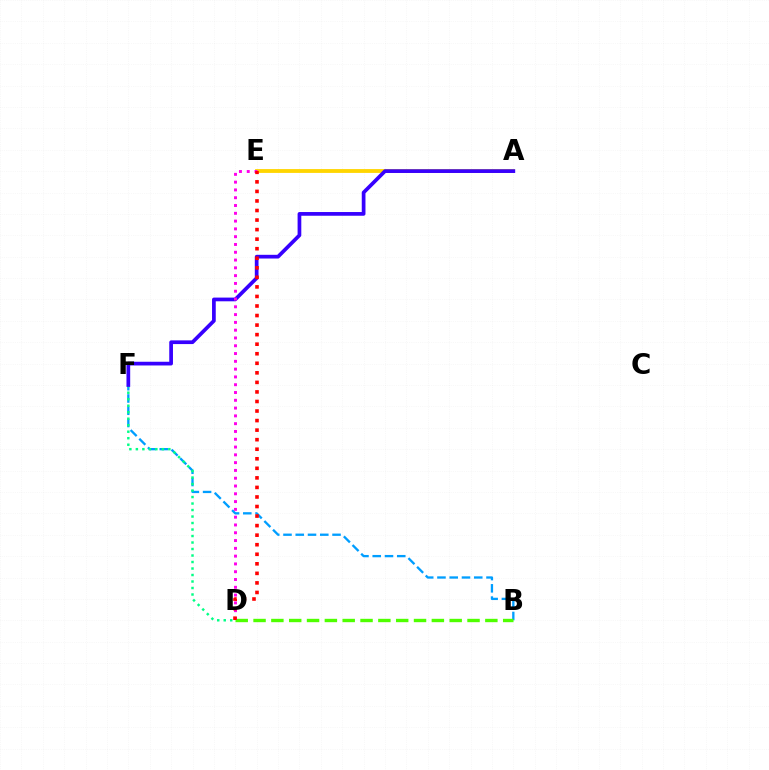{('B', 'F'): [{'color': '#009eff', 'line_style': 'dashed', 'thickness': 1.67}], ('B', 'D'): [{'color': '#4fff00', 'line_style': 'dashed', 'thickness': 2.42}], ('D', 'F'): [{'color': '#00ff86', 'line_style': 'dotted', 'thickness': 1.77}], ('A', 'E'): [{'color': '#ffd500', 'line_style': 'solid', 'thickness': 2.76}], ('A', 'F'): [{'color': '#3700ff', 'line_style': 'solid', 'thickness': 2.67}], ('D', 'E'): [{'color': '#ff00ed', 'line_style': 'dotted', 'thickness': 2.12}, {'color': '#ff0000', 'line_style': 'dotted', 'thickness': 2.59}]}